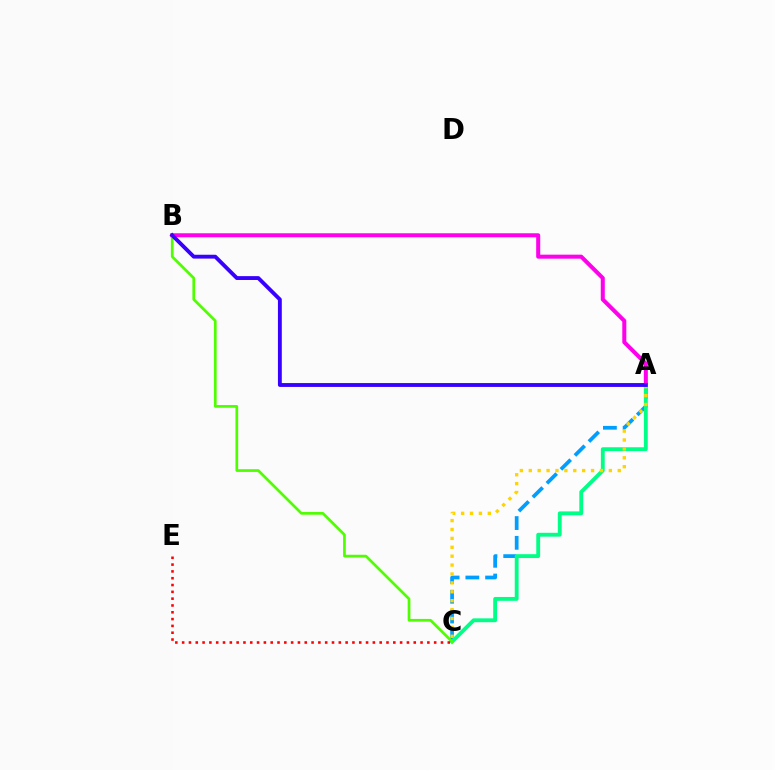{('A', 'C'): [{'color': '#009eff', 'line_style': 'dashed', 'thickness': 2.68}, {'color': '#00ff86', 'line_style': 'solid', 'thickness': 2.77}, {'color': '#ffd500', 'line_style': 'dotted', 'thickness': 2.42}], ('A', 'B'): [{'color': '#ff00ed', 'line_style': 'solid', 'thickness': 2.9}, {'color': '#3700ff', 'line_style': 'solid', 'thickness': 2.77}], ('B', 'C'): [{'color': '#4fff00', 'line_style': 'solid', 'thickness': 1.95}], ('C', 'E'): [{'color': '#ff0000', 'line_style': 'dotted', 'thickness': 1.85}]}